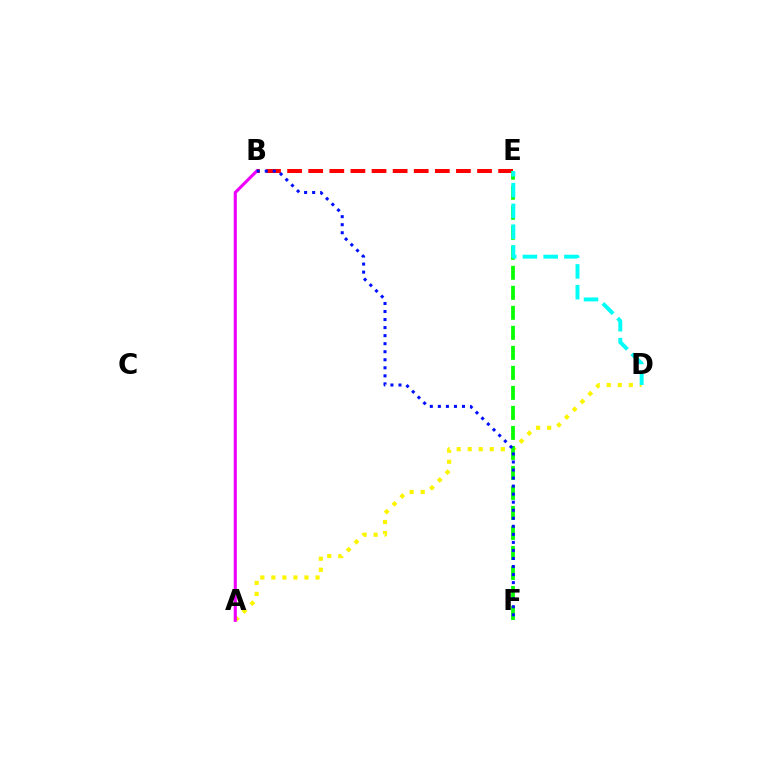{('A', 'D'): [{'color': '#fcf500', 'line_style': 'dotted', 'thickness': 3.0}], ('B', 'E'): [{'color': '#ff0000', 'line_style': 'dashed', 'thickness': 2.87}], ('A', 'B'): [{'color': '#ee00ff', 'line_style': 'solid', 'thickness': 2.25}], ('E', 'F'): [{'color': '#08ff00', 'line_style': 'dashed', 'thickness': 2.72}], ('D', 'E'): [{'color': '#00fff6', 'line_style': 'dashed', 'thickness': 2.82}], ('B', 'F'): [{'color': '#0010ff', 'line_style': 'dotted', 'thickness': 2.18}]}